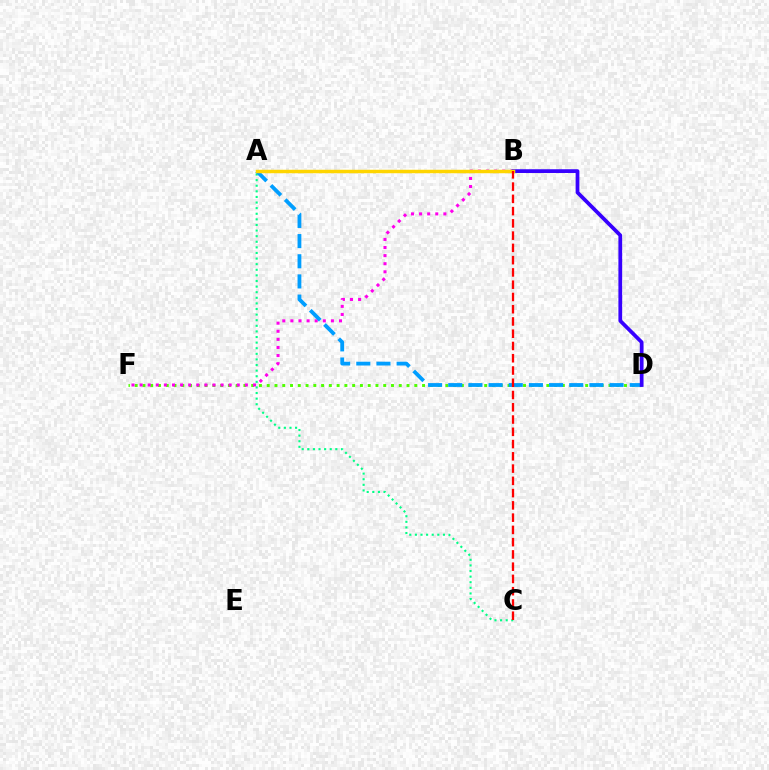{('A', 'C'): [{'color': '#00ff86', 'line_style': 'dotted', 'thickness': 1.52}], ('D', 'F'): [{'color': '#4fff00', 'line_style': 'dotted', 'thickness': 2.11}], ('B', 'F'): [{'color': '#ff00ed', 'line_style': 'dotted', 'thickness': 2.2}], ('A', 'D'): [{'color': '#009eff', 'line_style': 'dashed', 'thickness': 2.74}], ('B', 'D'): [{'color': '#3700ff', 'line_style': 'solid', 'thickness': 2.7}], ('A', 'B'): [{'color': '#ffd500', 'line_style': 'solid', 'thickness': 2.5}], ('B', 'C'): [{'color': '#ff0000', 'line_style': 'dashed', 'thickness': 1.67}]}